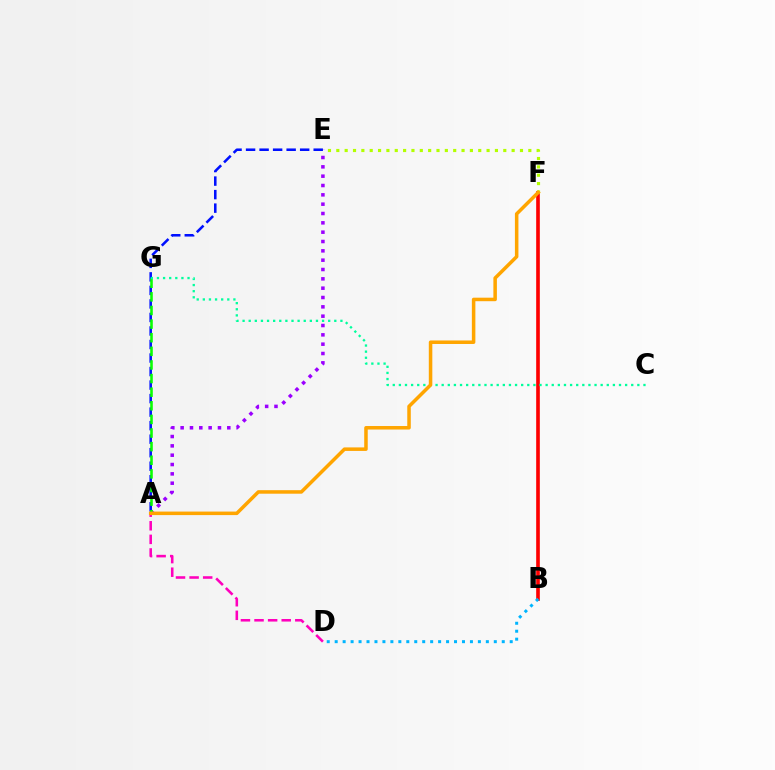{('B', 'F'): [{'color': '#ff0000', 'line_style': 'solid', 'thickness': 2.62}], ('A', 'D'): [{'color': '#ff00bd', 'line_style': 'dashed', 'thickness': 1.85}], ('A', 'E'): [{'color': '#9b00ff', 'line_style': 'dotted', 'thickness': 2.54}, {'color': '#0010ff', 'line_style': 'dashed', 'thickness': 1.84}], ('A', 'G'): [{'color': '#08ff00', 'line_style': 'dashed', 'thickness': 1.85}], ('E', 'F'): [{'color': '#b3ff00', 'line_style': 'dotted', 'thickness': 2.27}], ('C', 'G'): [{'color': '#00ff9d', 'line_style': 'dotted', 'thickness': 1.66}], ('B', 'D'): [{'color': '#00b5ff', 'line_style': 'dotted', 'thickness': 2.16}], ('A', 'F'): [{'color': '#ffa500', 'line_style': 'solid', 'thickness': 2.53}]}